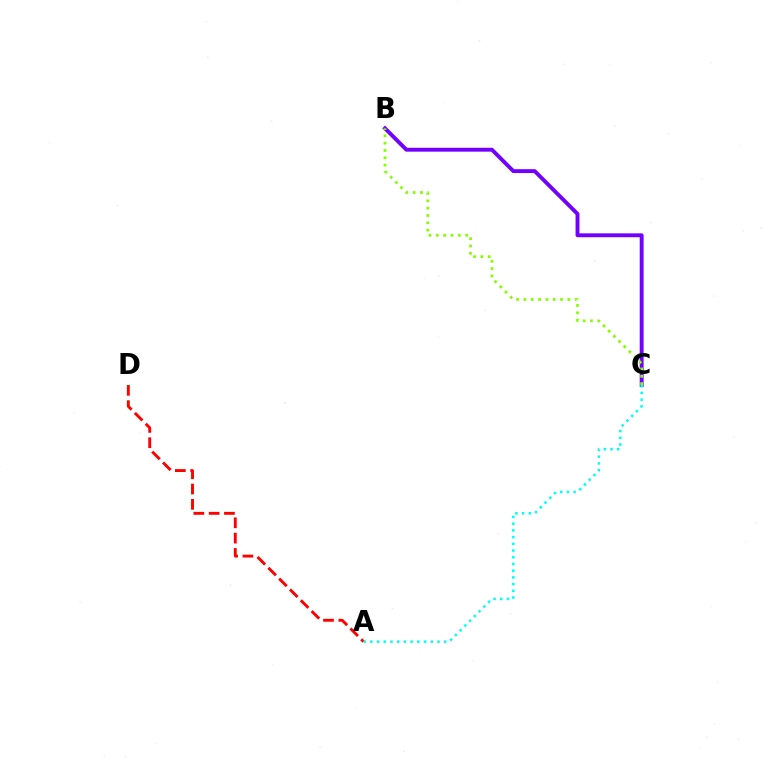{('A', 'D'): [{'color': '#ff0000', 'line_style': 'dashed', 'thickness': 2.08}], ('B', 'C'): [{'color': '#7200ff', 'line_style': 'solid', 'thickness': 2.8}, {'color': '#84ff00', 'line_style': 'dotted', 'thickness': 1.99}], ('A', 'C'): [{'color': '#00fff6', 'line_style': 'dotted', 'thickness': 1.82}]}